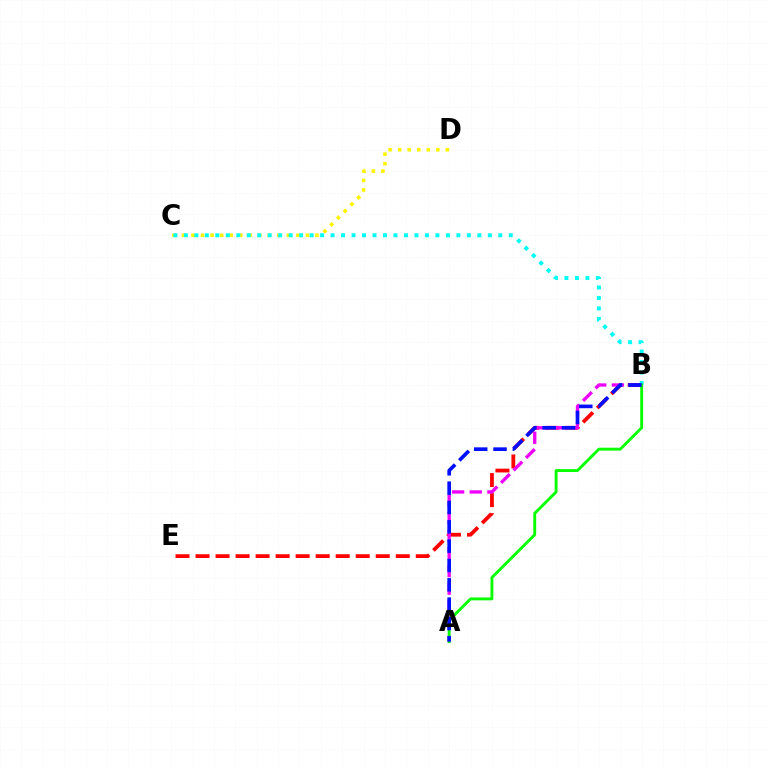{('B', 'E'): [{'color': '#ff0000', 'line_style': 'dashed', 'thickness': 2.72}], ('C', 'D'): [{'color': '#fcf500', 'line_style': 'dotted', 'thickness': 2.59}], ('B', 'C'): [{'color': '#00fff6', 'line_style': 'dotted', 'thickness': 2.85}], ('A', 'B'): [{'color': '#ee00ff', 'line_style': 'dashed', 'thickness': 2.39}, {'color': '#08ff00', 'line_style': 'solid', 'thickness': 2.08}, {'color': '#0010ff', 'line_style': 'dashed', 'thickness': 2.63}]}